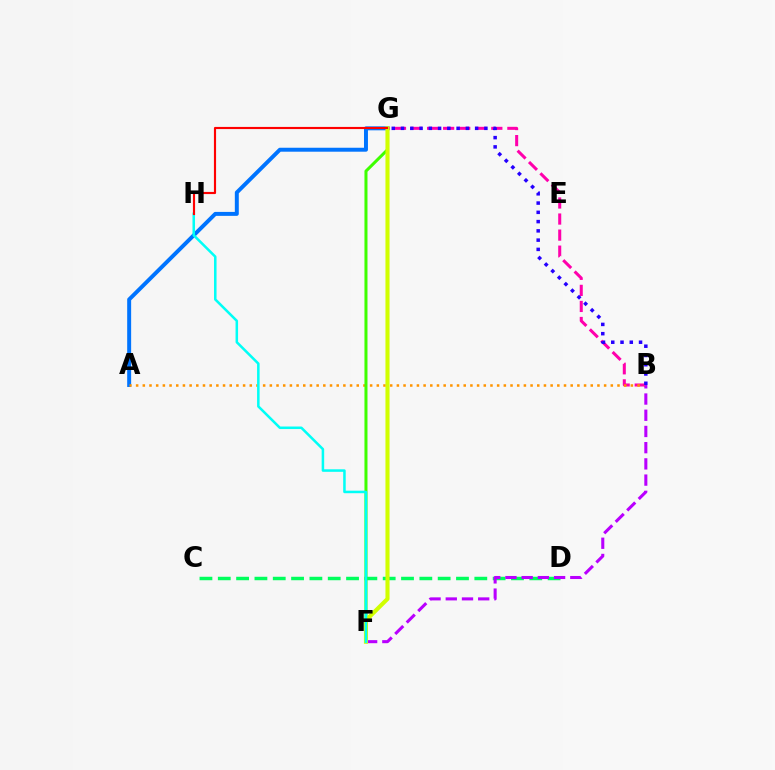{('A', 'G'): [{'color': '#0074ff', 'line_style': 'solid', 'thickness': 2.85}], ('B', 'G'): [{'color': '#ff00ac', 'line_style': 'dashed', 'thickness': 2.18}, {'color': '#2500ff', 'line_style': 'dotted', 'thickness': 2.52}], ('A', 'B'): [{'color': '#ff9400', 'line_style': 'dotted', 'thickness': 1.82}], ('C', 'D'): [{'color': '#00ff5c', 'line_style': 'dashed', 'thickness': 2.49}], ('F', 'G'): [{'color': '#3dff00', 'line_style': 'solid', 'thickness': 2.18}, {'color': '#d1ff00', 'line_style': 'solid', 'thickness': 2.95}], ('B', 'F'): [{'color': '#b900ff', 'line_style': 'dashed', 'thickness': 2.2}], ('F', 'H'): [{'color': '#00fff6', 'line_style': 'solid', 'thickness': 1.82}], ('G', 'H'): [{'color': '#ff0000', 'line_style': 'solid', 'thickness': 1.55}]}